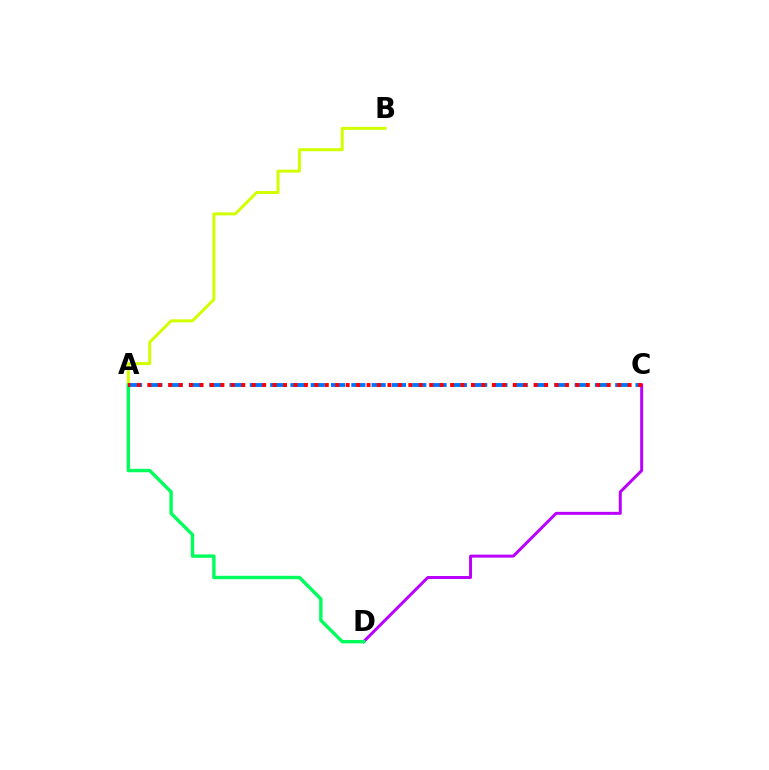{('A', 'B'): [{'color': '#d1ff00', 'line_style': 'solid', 'thickness': 2.15}], ('C', 'D'): [{'color': '#b900ff', 'line_style': 'solid', 'thickness': 2.14}], ('A', 'D'): [{'color': '#00ff5c', 'line_style': 'solid', 'thickness': 2.44}], ('A', 'C'): [{'color': '#0074ff', 'line_style': 'dashed', 'thickness': 2.76}, {'color': '#ff0000', 'line_style': 'dotted', 'thickness': 2.84}]}